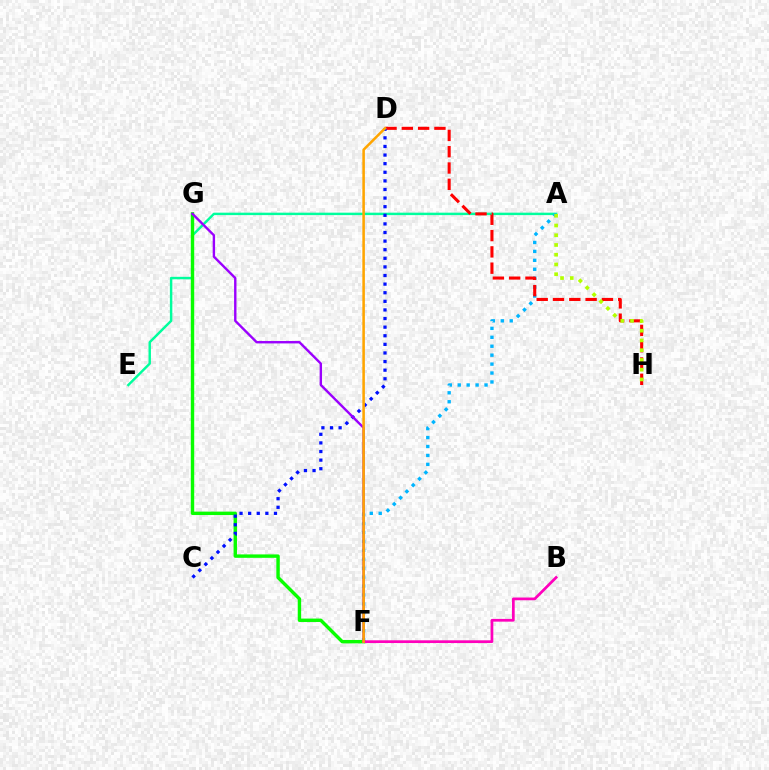{('A', 'E'): [{'color': '#00ff9d', 'line_style': 'solid', 'thickness': 1.76}], ('A', 'F'): [{'color': '#00b5ff', 'line_style': 'dotted', 'thickness': 2.43}], ('D', 'H'): [{'color': '#ff0000', 'line_style': 'dashed', 'thickness': 2.21}], ('A', 'H'): [{'color': '#b3ff00', 'line_style': 'dotted', 'thickness': 2.65}], ('F', 'G'): [{'color': '#08ff00', 'line_style': 'solid', 'thickness': 2.45}, {'color': '#9b00ff', 'line_style': 'solid', 'thickness': 1.72}], ('C', 'D'): [{'color': '#0010ff', 'line_style': 'dotted', 'thickness': 2.34}], ('B', 'F'): [{'color': '#ff00bd', 'line_style': 'solid', 'thickness': 1.97}], ('D', 'F'): [{'color': '#ffa500', 'line_style': 'solid', 'thickness': 1.84}]}